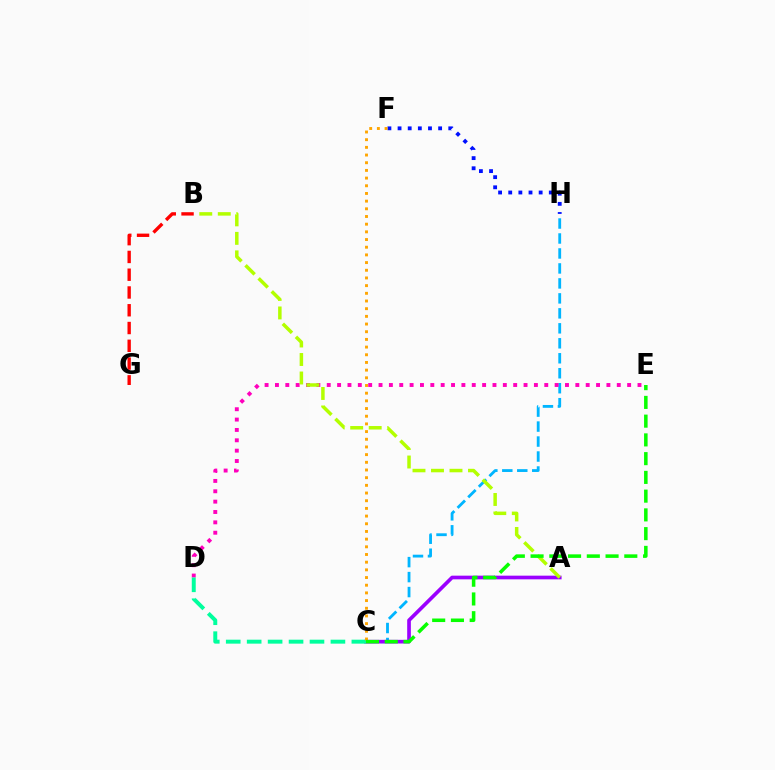{('B', 'G'): [{'color': '#ff0000', 'line_style': 'dashed', 'thickness': 2.41}], ('C', 'H'): [{'color': '#00b5ff', 'line_style': 'dashed', 'thickness': 2.03}], ('F', 'H'): [{'color': '#0010ff', 'line_style': 'dotted', 'thickness': 2.76}], ('A', 'C'): [{'color': '#9b00ff', 'line_style': 'solid', 'thickness': 2.65}], ('D', 'E'): [{'color': '#ff00bd', 'line_style': 'dotted', 'thickness': 2.81}], ('C', 'D'): [{'color': '#00ff9d', 'line_style': 'dashed', 'thickness': 2.84}], ('A', 'B'): [{'color': '#b3ff00', 'line_style': 'dashed', 'thickness': 2.51}], ('C', 'F'): [{'color': '#ffa500', 'line_style': 'dotted', 'thickness': 2.09}], ('C', 'E'): [{'color': '#08ff00', 'line_style': 'dashed', 'thickness': 2.55}]}